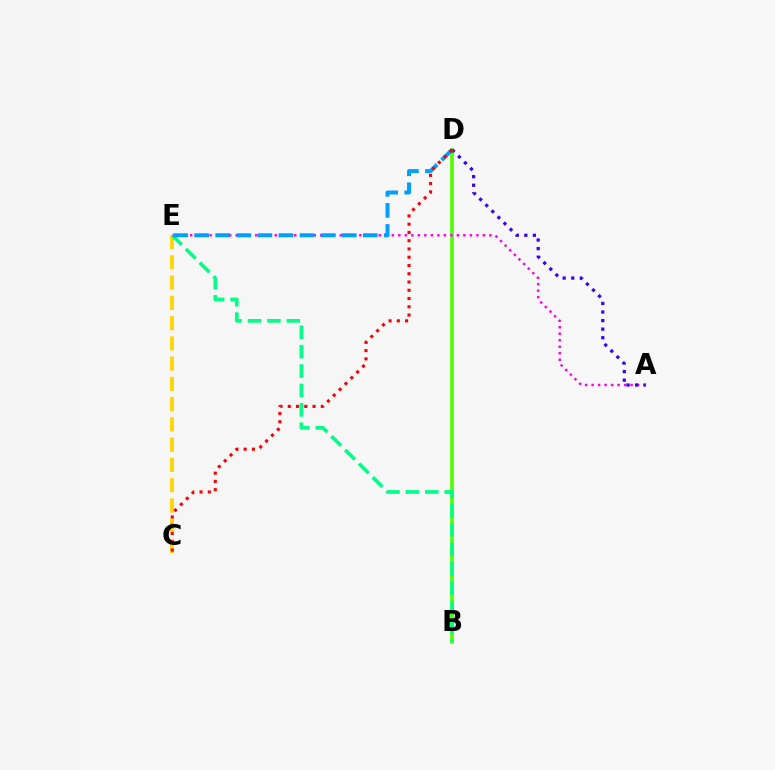{('B', 'D'): [{'color': '#4fff00', 'line_style': 'solid', 'thickness': 2.6}], ('A', 'E'): [{'color': '#ff00ed', 'line_style': 'dotted', 'thickness': 1.77}], ('C', 'E'): [{'color': '#ffd500', 'line_style': 'dashed', 'thickness': 2.75}], ('B', 'E'): [{'color': '#00ff86', 'line_style': 'dashed', 'thickness': 2.64}], ('A', 'D'): [{'color': '#3700ff', 'line_style': 'dotted', 'thickness': 2.33}], ('D', 'E'): [{'color': '#009eff', 'line_style': 'dashed', 'thickness': 2.86}], ('C', 'D'): [{'color': '#ff0000', 'line_style': 'dotted', 'thickness': 2.24}]}